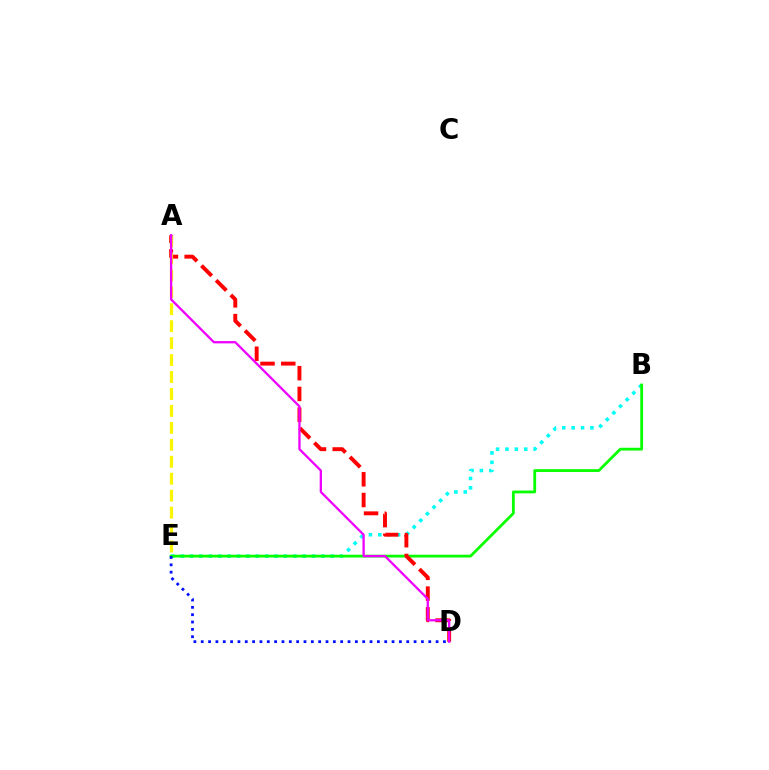{('B', 'E'): [{'color': '#00fff6', 'line_style': 'dotted', 'thickness': 2.55}, {'color': '#08ff00', 'line_style': 'solid', 'thickness': 2.02}], ('A', 'D'): [{'color': '#ff0000', 'line_style': 'dashed', 'thickness': 2.82}, {'color': '#ee00ff', 'line_style': 'solid', 'thickness': 1.65}], ('D', 'E'): [{'color': '#0010ff', 'line_style': 'dotted', 'thickness': 1.99}], ('A', 'E'): [{'color': '#fcf500', 'line_style': 'dashed', 'thickness': 2.3}]}